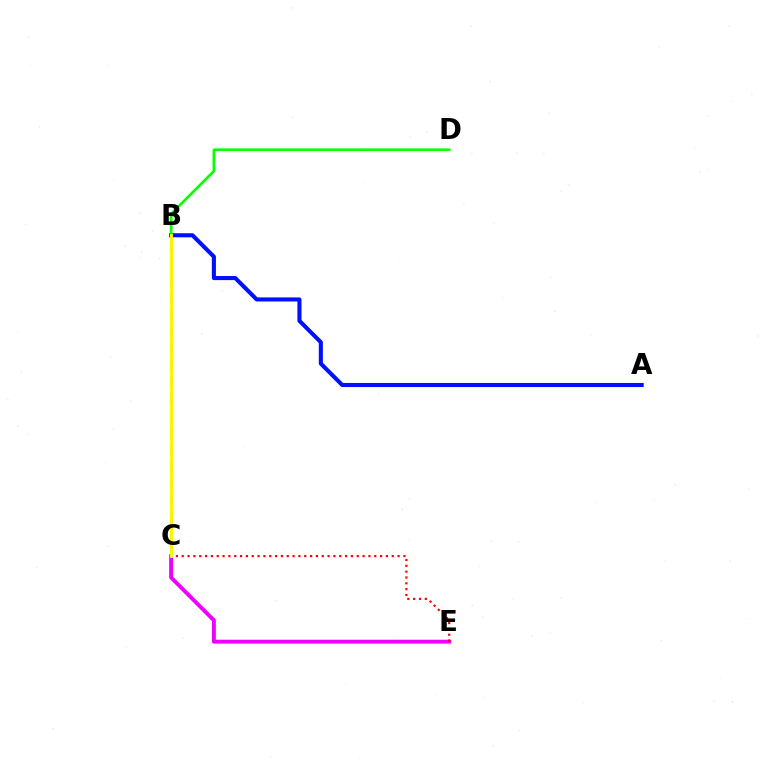{('A', 'B'): [{'color': '#0010ff', 'line_style': 'solid', 'thickness': 2.94}], ('C', 'E'): [{'color': '#ee00ff', 'line_style': 'solid', 'thickness': 2.82}, {'color': '#ff0000', 'line_style': 'dotted', 'thickness': 1.59}], ('B', 'D'): [{'color': '#08ff00', 'line_style': 'solid', 'thickness': 1.92}], ('B', 'C'): [{'color': '#00fff6', 'line_style': 'dashed', 'thickness': 2.29}, {'color': '#fcf500', 'line_style': 'solid', 'thickness': 2.12}]}